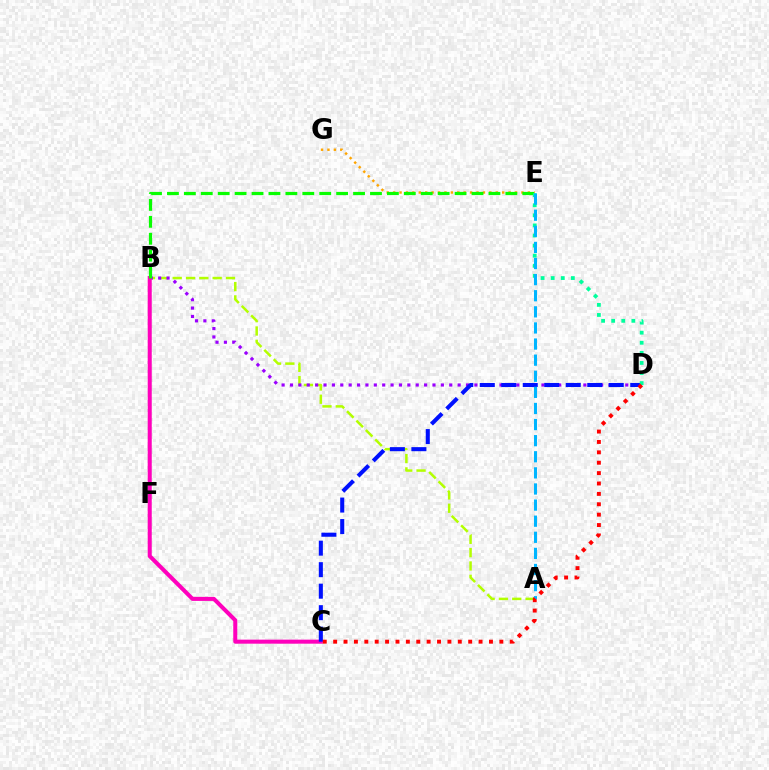{('A', 'B'): [{'color': '#b3ff00', 'line_style': 'dashed', 'thickness': 1.81}], ('E', 'G'): [{'color': '#ffa500', 'line_style': 'dotted', 'thickness': 1.74}], ('B', 'D'): [{'color': '#9b00ff', 'line_style': 'dotted', 'thickness': 2.28}], ('B', 'C'): [{'color': '#ff00bd', 'line_style': 'solid', 'thickness': 2.91}], ('C', 'D'): [{'color': '#0010ff', 'line_style': 'dashed', 'thickness': 2.92}, {'color': '#ff0000', 'line_style': 'dotted', 'thickness': 2.82}], ('B', 'E'): [{'color': '#08ff00', 'line_style': 'dashed', 'thickness': 2.3}], ('D', 'E'): [{'color': '#00ff9d', 'line_style': 'dotted', 'thickness': 2.74}], ('A', 'E'): [{'color': '#00b5ff', 'line_style': 'dashed', 'thickness': 2.19}]}